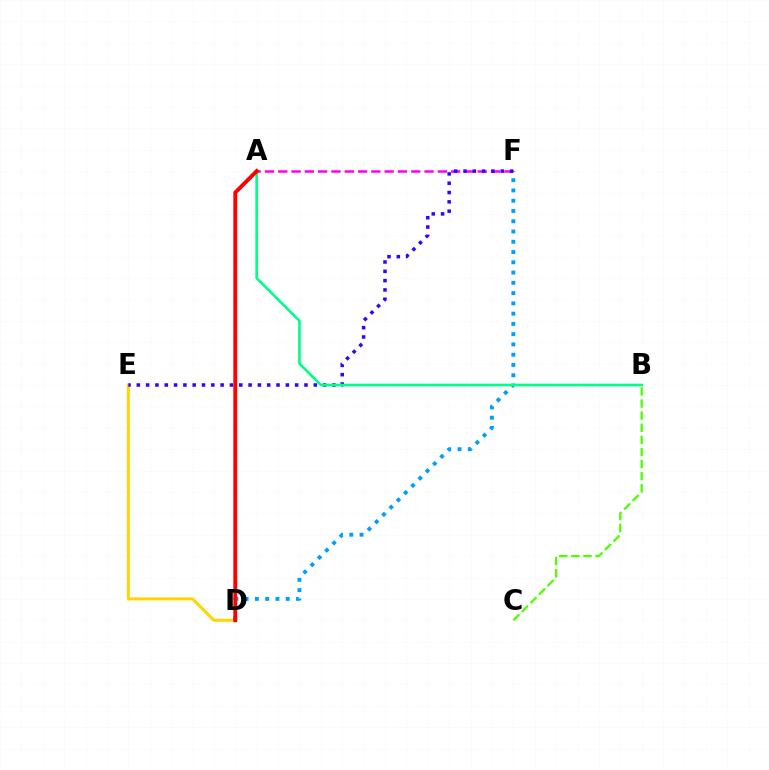{('B', 'C'): [{'color': '#4fff00', 'line_style': 'dashed', 'thickness': 1.65}], ('A', 'F'): [{'color': '#ff00ed', 'line_style': 'dashed', 'thickness': 1.81}], ('D', 'E'): [{'color': '#ffd500', 'line_style': 'solid', 'thickness': 2.18}], ('D', 'F'): [{'color': '#009eff', 'line_style': 'dotted', 'thickness': 2.79}], ('E', 'F'): [{'color': '#3700ff', 'line_style': 'dotted', 'thickness': 2.53}], ('A', 'B'): [{'color': '#00ff86', 'line_style': 'solid', 'thickness': 1.9}], ('A', 'D'): [{'color': '#ff0000', 'line_style': 'solid', 'thickness': 2.81}]}